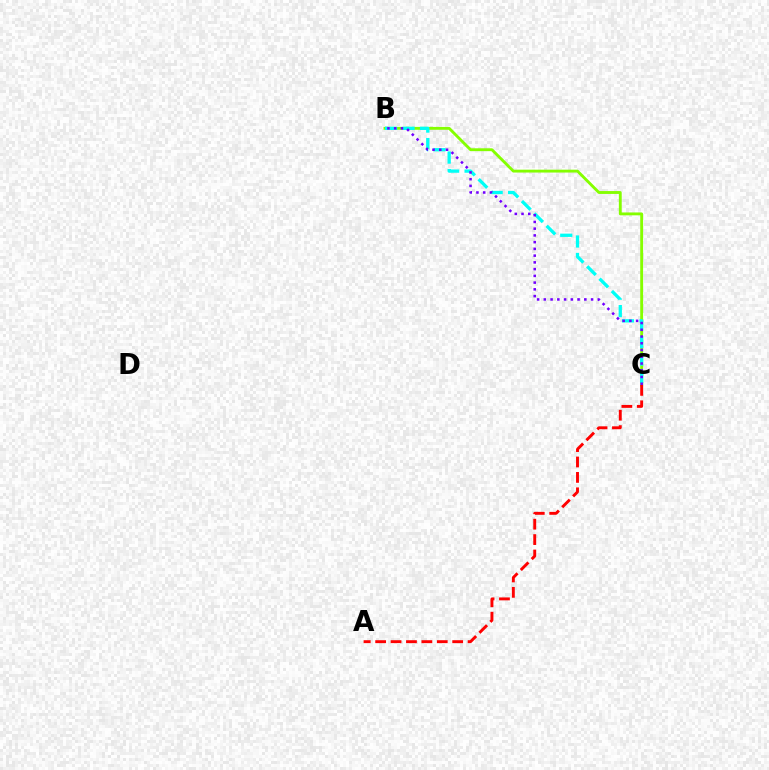{('B', 'C'): [{'color': '#84ff00', 'line_style': 'solid', 'thickness': 2.07}, {'color': '#00fff6', 'line_style': 'dashed', 'thickness': 2.37}, {'color': '#7200ff', 'line_style': 'dotted', 'thickness': 1.83}], ('A', 'C'): [{'color': '#ff0000', 'line_style': 'dashed', 'thickness': 2.09}]}